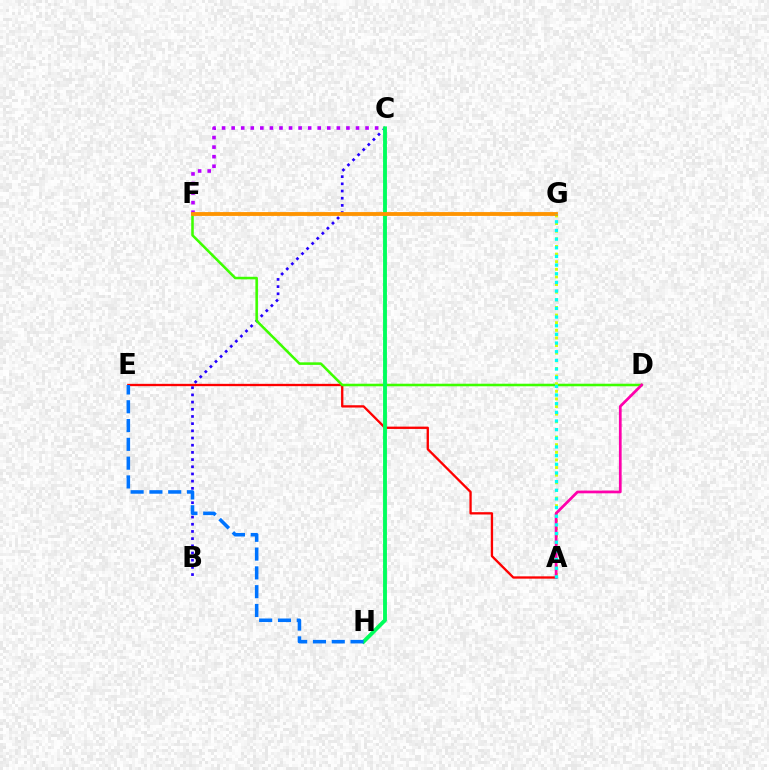{('A', 'E'): [{'color': '#ff0000', 'line_style': 'solid', 'thickness': 1.67}], ('B', 'C'): [{'color': '#2500ff', 'line_style': 'dotted', 'thickness': 1.95}], ('D', 'F'): [{'color': '#3dff00', 'line_style': 'solid', 'thickness': 1.84}], ('C', 'F'): [{'color': '#b900ff', 'line_style': 'dotted', 'thickness': 2.6}], ('C', 'H'): [{'color': '#00ff5c', 'line_style': 'solid', 'thickness': 2.79}], ('A', 'G'): [{'color': '#d1ff00', 'line_style': 'dotted', 'thickness': 2.07}, {'color': '#00fff6', 'line_style': 'dotted', 'thickness': 2.35}], ('F', 'G'): [{'color': '#ff9400', 'line_style': 'solid', 'thickness': 2.75}], ('A', 'D'): [{'color': '#ff00ac', 'line_style': 'solid', 'thickness': 1.98}], ('E', 'H'): [{'color': '#0074ff', 'line_style': 'dashed', 'thickness': 2.55}]}